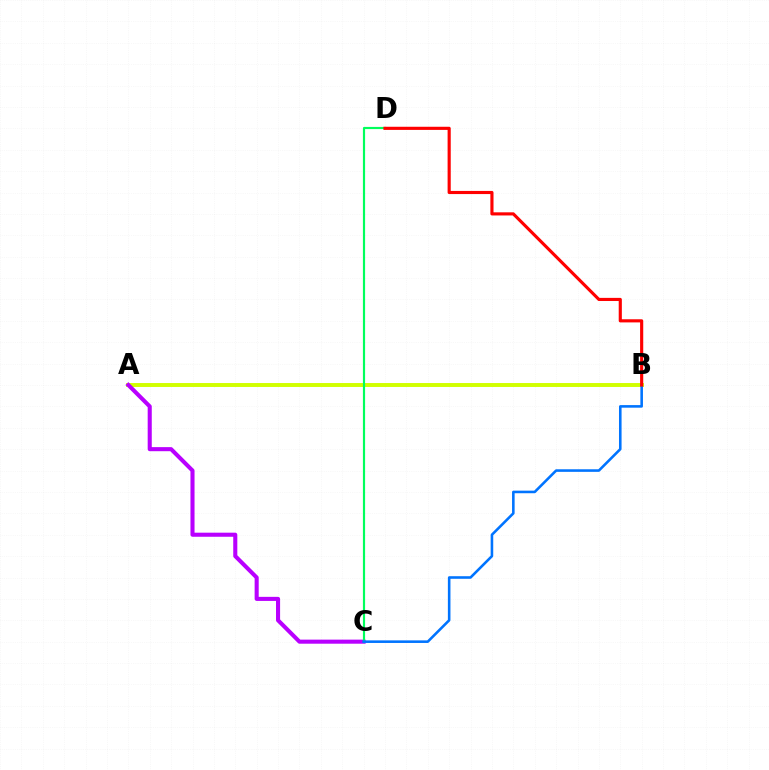{('A', 'B'): [{'color': '#d1ff00', 'line_style': 'solid', 'thickness': 2.83}], ('A', 'C'): [{'color': '#b900ff', 'line_style': 'solid', 'thickness': 2.94}], ('C', 'D'): [{'color': '#00ff5c', 'line_style': 'solid', 'thickness': 1.57}], ('B', 'C'): [{'color': '#0074ff', 'line_style': 'solid', 'thickness': 1.86}], ('B', 'D'): [{'color': '#ff0000', 'line_style': 'solid', 'thickness': 2.26}]}